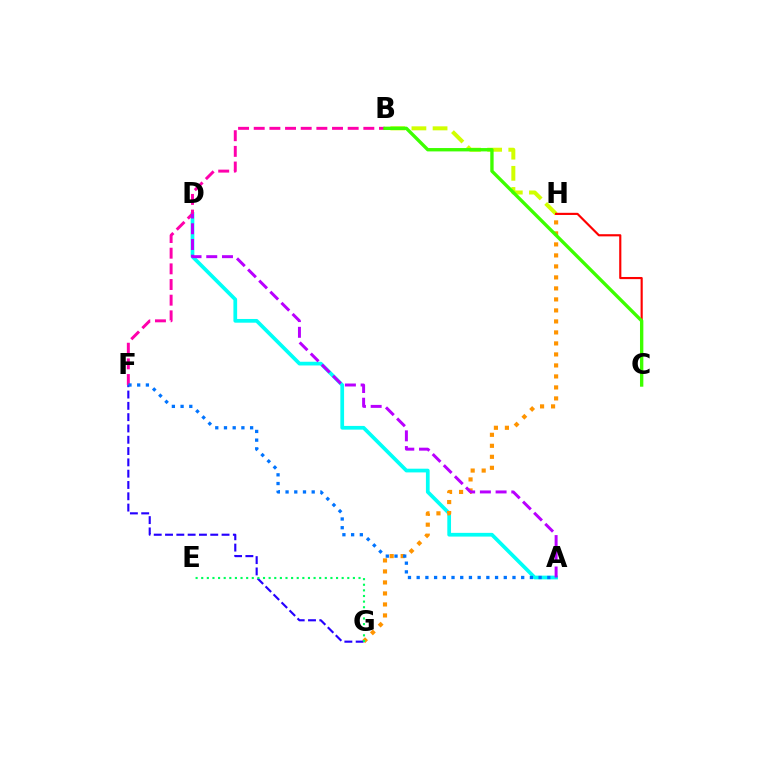{('B', 'H'): [{'color': '#d1ff00', 'line_style': 'dashed', 'thickness': 2.87}], ('C', 'H'): [{'color': '#ff0000', 'line_style': 'solid', 'thickness': 1.55}], ('A', 'D'): [{'color': '#00fff6', 'line_style': 'solid', 'thickness': 2.68}, {'color': '#b900ff', 'line_style': 'dashed', 'thickness': 2.14}], ('B', 'F'): [{'color': '#ff00ac', 'line_style': 'dashed', 'thickness': 2.13}], ('G', 'H'): [{'color': '#ff9400', 'line_style': 'dotted', 'thickness': 2.99}], ('F', 'G'): [{'color': '#2500ff', 'line_style': 'dashed', 'thickness': 1.54}], ('B', 'C'): [{'color': '#3dff00', 'line_style': 'solid', 'thickness': 2.42}], ('A', 'F'): [{'color': '#0074ff', 'line_style': 'dotted', 'thickness': 2.37}], ('E', 'G'): [{'color': '#00ff5c', 'line_style': 'dotted', 'thickness': 1.53}]}